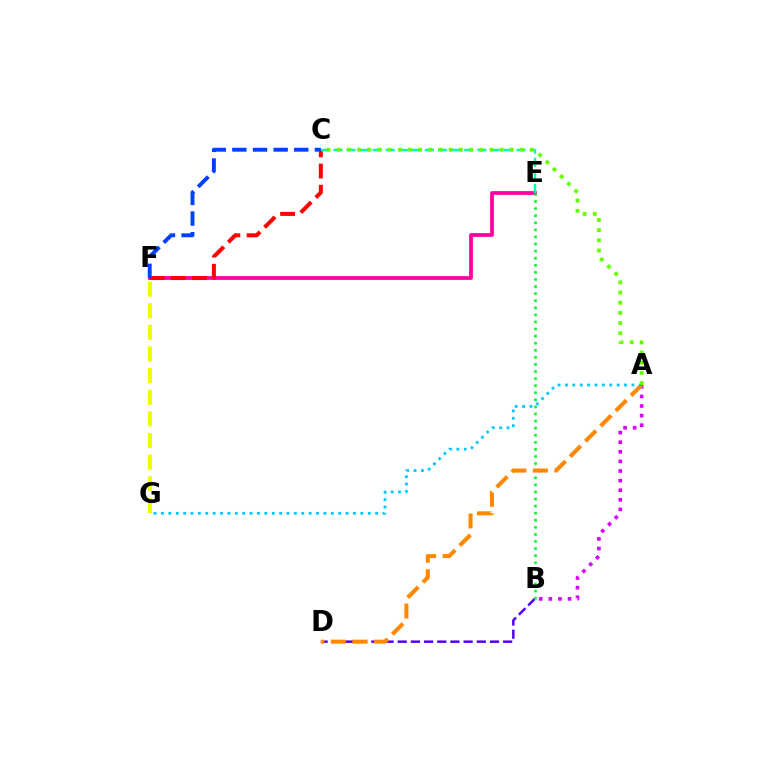{('A', 'B'): [{'color': '#d600ff', 'line_style': 'dotted', 'thickness': 2.61}], ('F', 'G'): [{'color': '#eeff00', 'line_style': 'dashed', 'thickness': 2.94}], ('E', 'F'): [{'color': '#ff00a0', 'line_style': 'solid', 'thickness': 2.71}], ('B', 'D'): [{'color': '#4f00ff', 'line_style': 'dashed', 'thickness': 1.79}], ('C', 'F'): [{'color': '#ff0000', 'line_style': 'dashed', 'thickness': 2.88}, {'color': '#003fff', 'line_style': 'dashed', 'thickness': 2.8}], ('C', 'E'): [{'color': '#00ffaf', 'line_style': 'dashed', 'thickness': 1.78}], ('B', 'E'): [{'color': '#00ff27', 'line_style': 'dotted', 'thickness': 1.92}], ('A', 'D'): [{'color': '#ff8800', 'line_style': 'dashed', 'thickness': 2.93}], ('A', 'G'): [{'color': '#00c7ff', 'line_style': 'dotted', 'thickness': 2.01}], ('A', 'C'): [{'color': '#66ff00', 'line_style': 'dotted', 'thickness': 2.77}]}